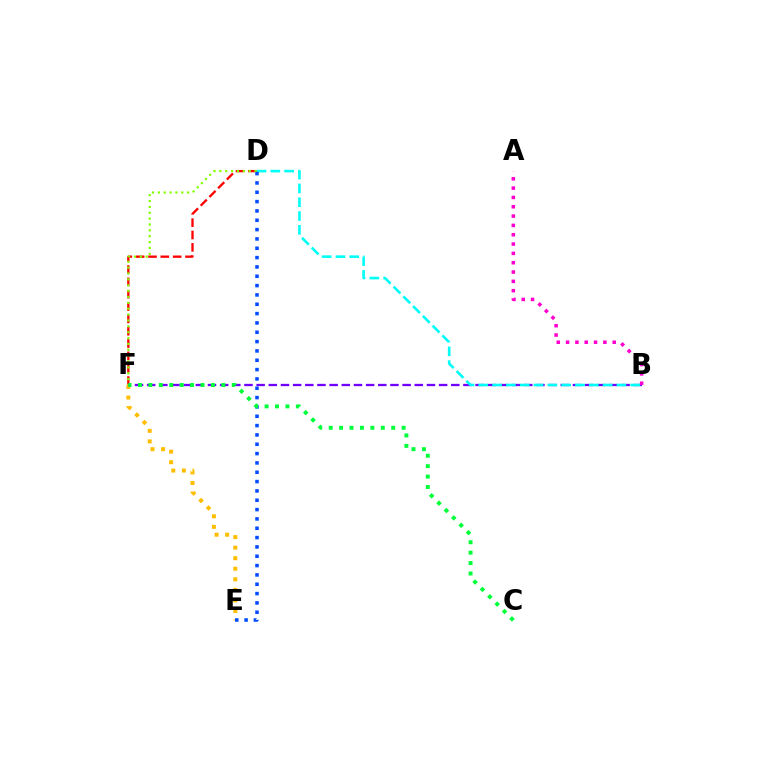{('E', 'F'): [{'color': '#ffbd00', 'line_style': 'dotted', 'thickness': 2.87}], ('D', 'F'): [{'color': '#ff0000', 'line_style': 'dashed', 'thickness': 1.68}, {'color': '#84ff00', 'line_style': 'dotted', 'thickness': 1.59}], ('B', 'F'): [{'color': '#7200ff', 'line_style': 'dashed', 'thickness': 1.65}], ('B', 'D'): [{'color': '#00fff6', 'line_style': 'dashed', 'thickness': 1.88}], ('D', 'E'): [{'color': '#004bff', 'line_style': 'dotted', 'thickness': 2.54}], ('A', 'B'): [{'color': '#ff00cf', 'line_style': 'dotted', 'thickness': 2.53}], ('C', 'F'): [{'color': '#00ff39', 'line_style': 'dotted', 'thickness': 2.83}]}